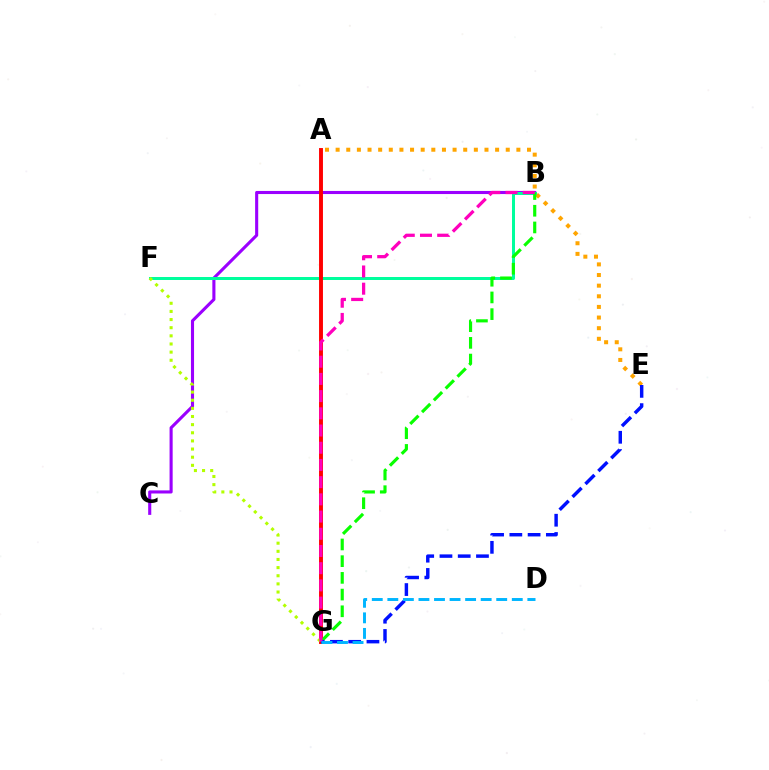{('A', 'E'): [{'color': '#ffa500', 'line_style': 'dotted', 'thickness': 2.89}], ('B', 'C'): [{'color': '#9b00ff', 'line_style': 'solid', 'thickness': 2.23}], ('B', 'F'): [{'color': '#00ff9d', 'line_style': 'solid', 'thickness': 2.16}], ('A', 'G'): [{'color': '#ff0000', 'line_style': 'solid', 'thickness': 2.82}], ('B', 'G'): [{'color': '#08ff00', 'line_style': 'dashed', 'thickness': 2.27}, {'color': '#ff00bd', 'line_style': 'dashed', 'thickness': 2.34}], ('E', 'G'): [{'color': '#0010ff', 'line_style': 'dashed', 'thickness': 2.48}], ('F', 'G'): [{'color': '#b3ff00', 'line_style': 'dotted', 'thickness': 2.21}], ('D', 'G'): [{'color': '#00b5ff', 'line_style': 'dashed', 'thickness': 2.11}]}